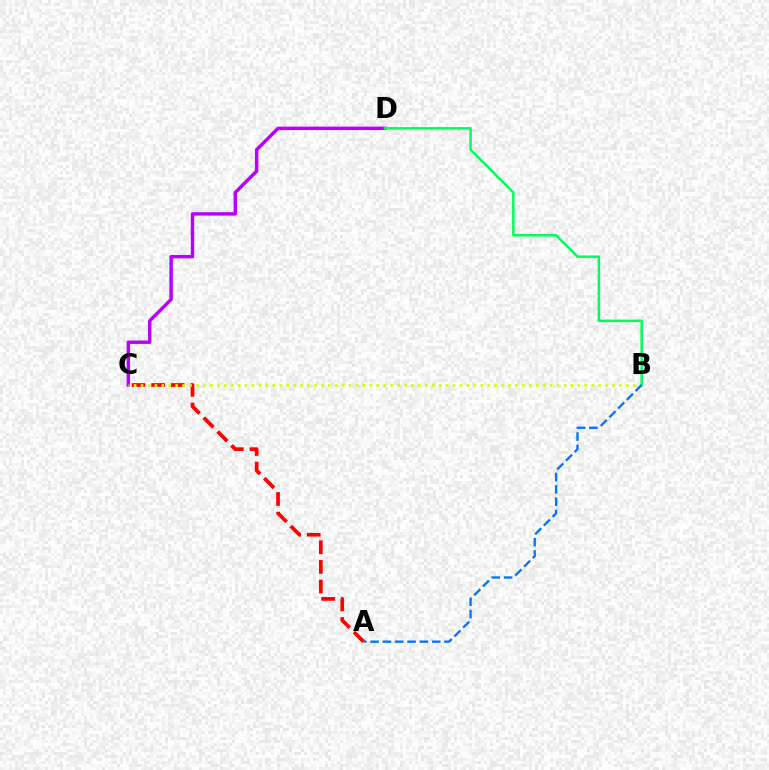{('C', 'D'): [{'color': '#b900ff', 'line_style': 'solid', 'thickness': 2.47}], ('A', 'C'): [{'color': '#ff0000', 'line_style': 'dashed', 'thickness': 2.67}], ('B', 'C'): [{'color': '#d1ff00', 'line_style': 'dotted', 'thickness': 1.88}], ('B', 'D'): [{'color': '#00ff5c', 'line_style': 'solid', 'thickness': 1.8}], ('A', 'B'): [{'color': '#0074ff', 'line_style': 'dashed', 'thickness': 1.68}]}